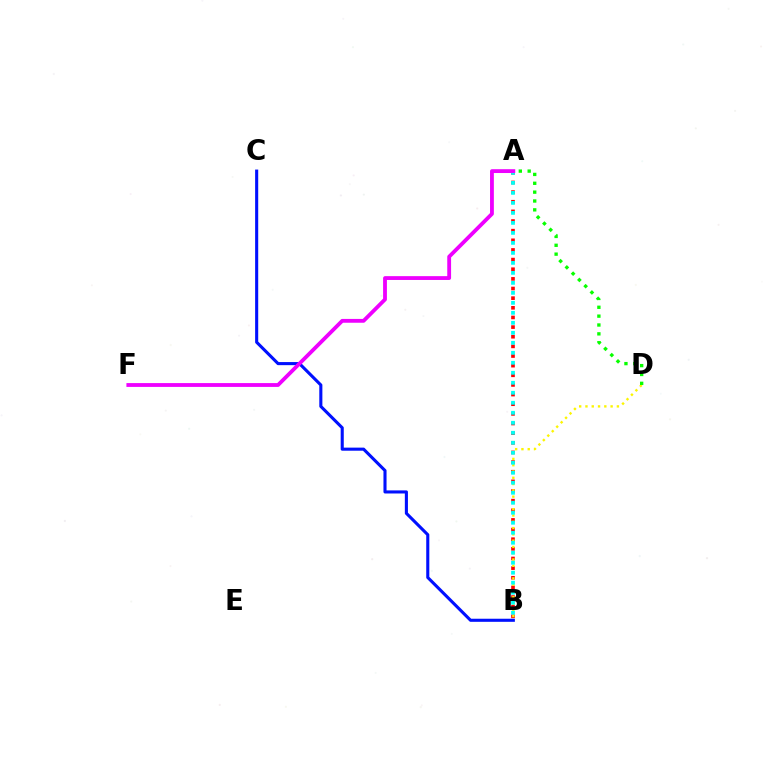{('A', 'B'): [{'color': '#ff0000', 'line_style': 'dotted', 'thickness': 2.62}, {'color': '#00fff6', 'line_style': 'dotted', 'thickness': 2.72}], ('B', 'C'): [{'color': '#0010ff', 'line_style': 'solid', 'thickness': 2.22}], ('B', 'D'): [{'color': '#fcf500', 'line_style': 'dotted', 'thickness': 1.71}], ('A', 'D'): [{'color': '#08ff00', 'line_style': 'dotted', 'thickness': 2.41}], ('A', 'F'): [{'color': '#ee00ff', 'line_style': 'solid', 'thickness': 2.75}]}